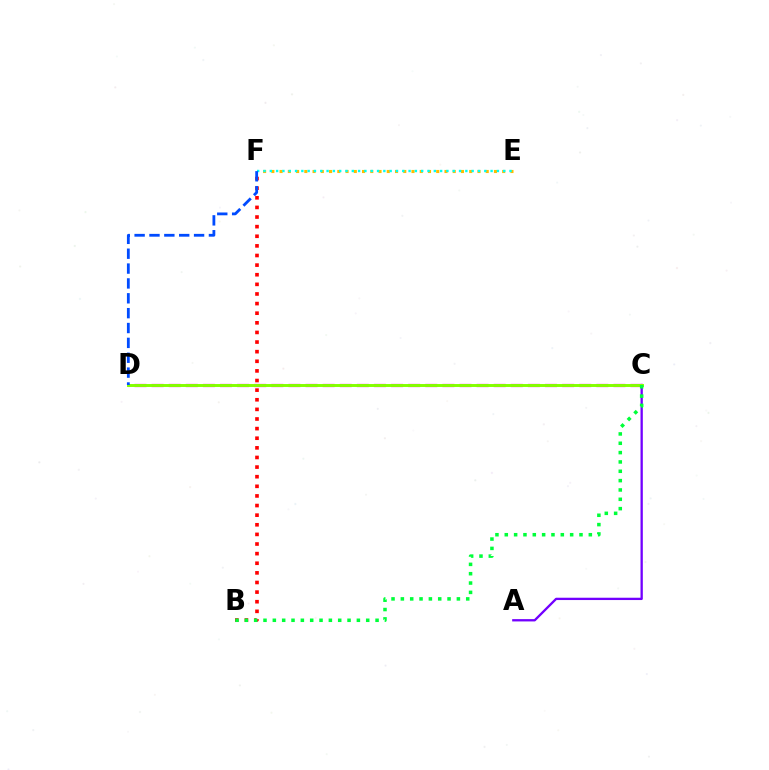{('B', 'F'): [{'color': '#ff0000', 'line_style': 'dotted', 'thickness': 2.61}], ('A', 'C'): [{'color': '#7200ff', 'line_style': 'solid', 'thickness': 1.67}], ('E', 'F'): [{'color': '#ffbd00', 'line_style': 'dotted', 'thickness': 2.24}, {'color': '#00fff6', 'line_style': 'dotted', 'thickness': 1.71}], ('C', 'D'): [{'color': '#ff00cf', 'line_style': 'dashed', 'thickness': 2.32}, {'color': '#84ff00', 'line_style': 'solid', 'thickness': 2.11}], ('B', 'C'): [{'color': '#00ff39', 'line_style': 'dotted', 'thickness': 2.54}], ('D', 'F'): [{'color': '#004bff', 'line_style': 'dashed', 'thickness': 2.02}]}